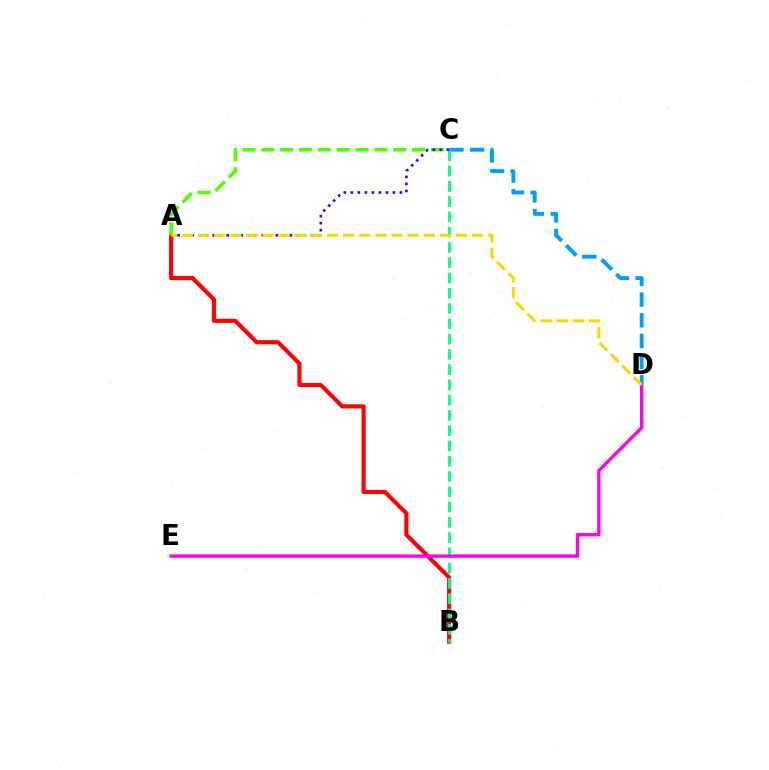{('C', 'D'): [{'color': '#009eff', 'line_style': 'dashed', 'thickness': 2.81}], ('A', 'B'): [{'color': '#ff0000', 'line_style': 'solid', 'thickness': 2.97}], ('B', 'C'): [{'color': '#00ff86', 'line_style': 'dashed', 'thickness': 2.07}], ('A', 'C'): [{'color': '#4fff00', 'line_style': 'dashed', 'thickness': 2.56}, {'color': '#3700ff', 'line_style': 'dotted', 'thickness': 1.91}], ('D', 'E'): [{'color': '#ff00ed', 'line_style': 'solid', 'thickness': 2.41}], ('A', 'D'): [{'color': '#ffd500', 'line_style': 'dashed', 'thickness': 2.19}]}